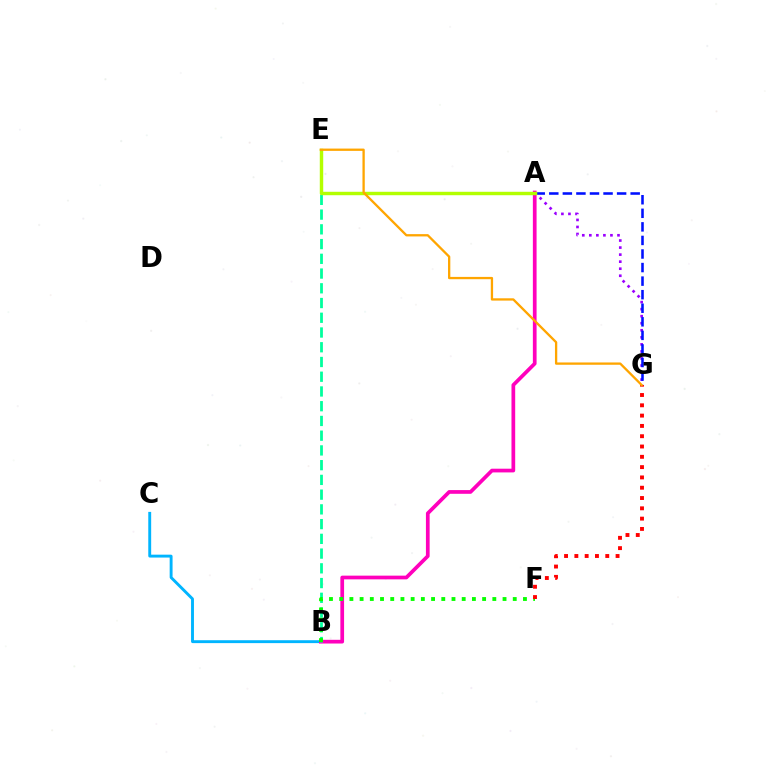{('B', 'C'): [{'color': '#00b5ff', 'line_style': 'solid', 'thickness': 2.08}], ('A', 'G'): [{'color': '#9b00ff', 'line_style': 'dotted', 'thickness': 1.91}, {'color': '#0010ff', 'line_style': 'dashed', 'thickness': 1.84}], ('A', 'B'): [{'color': '#ff00bd', 'line_style': 'solid', 'thickness': 2.67}], ('B', 'E'): [{'color': '#00ff9d', 'line_style': 'dashed', 'thickness': 2.0}], ('B', 'F'): [{'color': '#08ff00', 'line_style': 'dotted', 'thickness': 2.77}], ('A', 'E'): [{'color': '#b3ff00', 'line_style': 'solid', 'thickness': 2.47}], ('F', 'G'): [{'color': '#ff0000', 'line_style': 'dotted', 'thickness': 2.8}], ('E', 'G'): [{'color': '#ffa500', 'line_style': 'solid', 'thickness': 1.66}]}